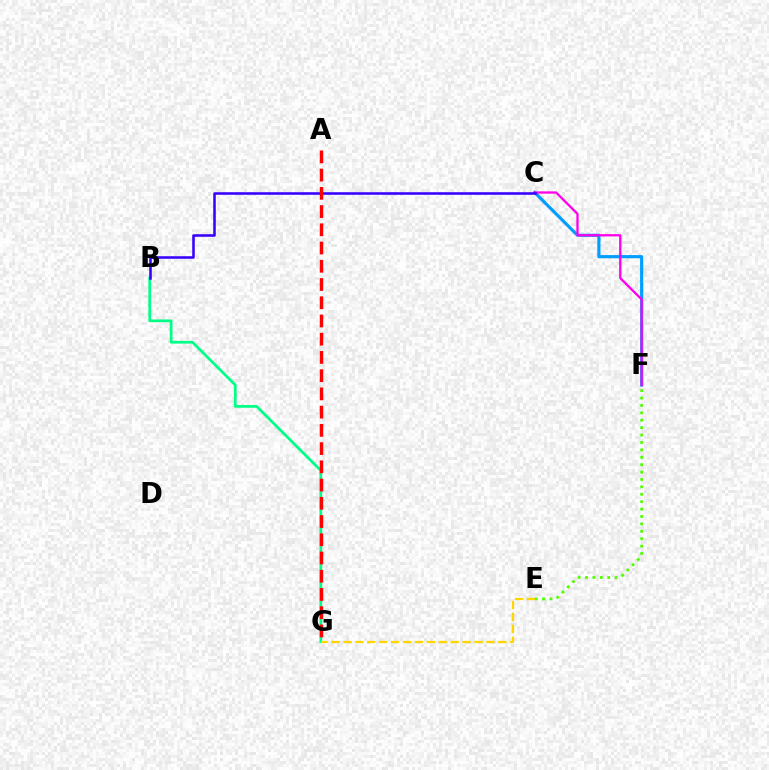{('E', 'F'): [{'color': '#4fff00', 'line_style': 'dotted', 'thickness': 2.01}], ('B', 'G'): [{'color': '#00ff86', 'line_style': 'solid', 'thickness': 1.97}], ('E', 'G'): [{'color': '#ffd500', 'line_style': 'dashed', 'thickness': 1.62}], ('C', 'F'): [{'color': '#009eff', 'line_style': 'solid', 'thickness': 2.28}, {'color': '#ff00ed', 'line_style': 'solid', 'thickness': 1.65}], ('B', 'C'): [{'color': '#3700ff', 'line_style': 'solid', 'thickness': 1.85}], ('A', 'G'): [{'color': '#ff0000', 'line_style': 'dashed', 'thickness': 2.48}]}